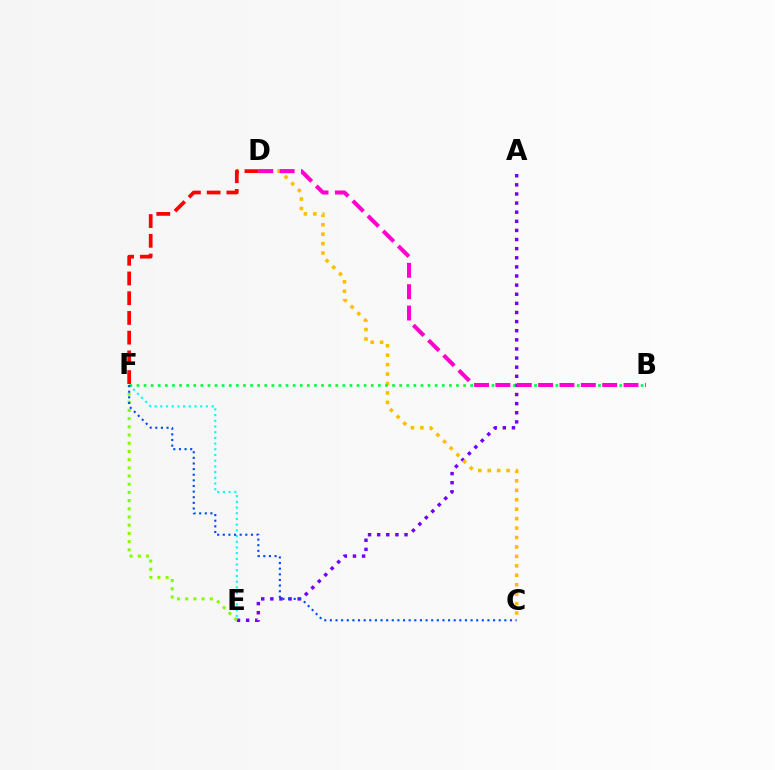{('E', 'F'): [{'color': '#00fff6', 'line_style': 'dotted', 'thickness': 1.55}, {'color': '#84ff00', 'line_style': 'dotted', 'thickness': 2.23}], ('A', 'E'): [{'color': '#7200ff', 'line_style': 'dotted', 'thickness': 2.48}], ('C', 'D'): [{'color': '#ffbd00', 'line_style': 'dotted', 'thickness': 2.56}], ('B', 'F'): [{'color': '#00ff39', 'line_style': 'dotted', 'thickness': 1.93}], ('B', 'D'): [{'color': '#ff00cf', 'line_style': 'dashed', 'thickness': 2.9}], ('D', 'F'): [{'color': '#ff0000', 'line_style': 'dashed', 'thickness': 2.68}], ('C', 'F'): [{'color': '#004bff', 'line_style': 'dotted', 'thickness': 1.53}]}